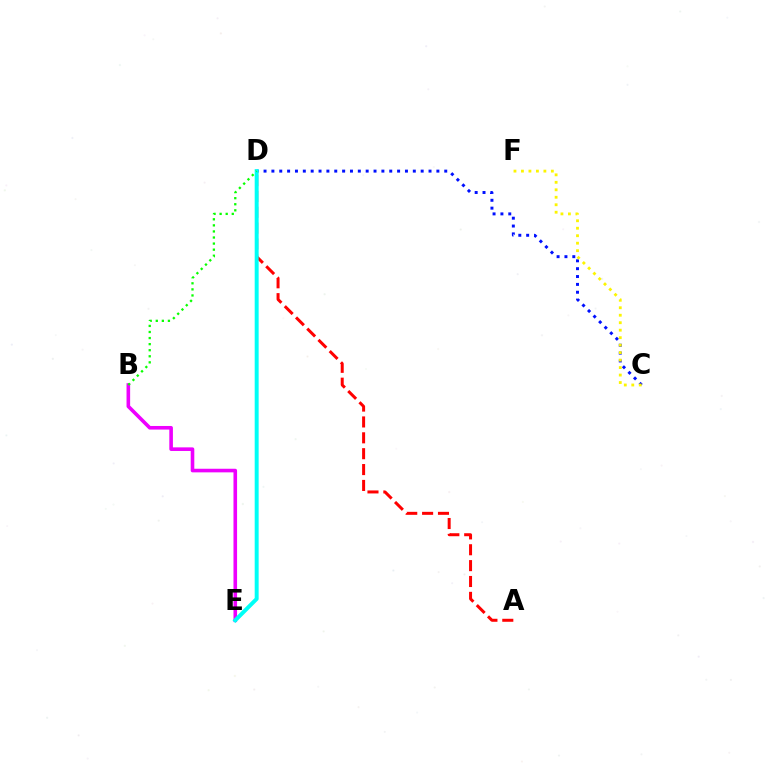{('B', 'E'): [{'color': '#ee00ff', 'line_style': 'solid', 'thickness': 2.59}], ('C', 'D'): [{'color': '#0010ff', 'line_style': 'dotted', 'thickness': 2.13}], ('A', 'D'): [{'color': '#ff0000', 'line_style': 'dashed', 'thickness': 2.16}], ('C', 'F'): [{'color': '#fcf500', 'line_style': 'dotted', 'thickness': 2.03}], ('D', 'E'): [{'color': '#00fff6', 'line_style': 'solid', 'thickness': 2.85}], ('B', 'D'): [{'color': '#08ff00', 'line_style': 'dotted', 'thickness': 1.65}]}